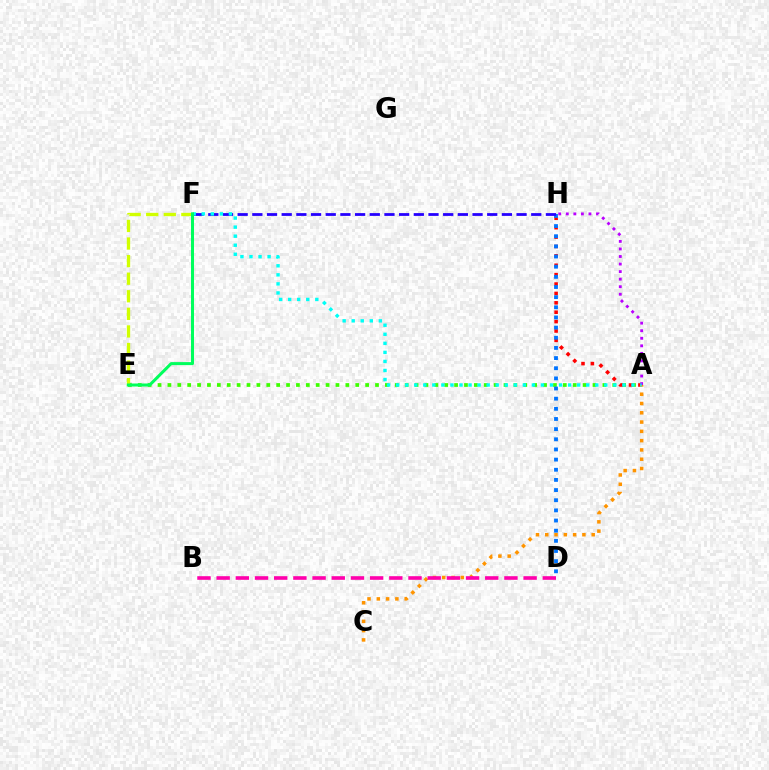{('A', 'E'): [{'color': '#3dff00', 'line_style': 'dotted', 'thickness': 2.69}], ('A', 'H'): [{'color': '#ff0000', 'line_style': 'dotted', 'thickness': 2.55}, {'color': '#b900ff', 'line_style': 'dotted', 'thickness': 2.05}], ('A', 'C'): [{'color': '#ff9400', 'line_style': 'dotted', 'thickness': 2.52}], ('D', 'H'): [{'color': '#0074ff', 'line_style': 'dotted', 'thickness': 2.76}], ('F', 'H'): [{'color': '#2500ff', 'line_style': 'dashed', 'thickness': 1.99}], ('A', 'F'): [{'color': '#00fff6', 'line_style': 'dotted', 'thickness': 2.46}], ('E', 'F'): [{'color': '#d1ff00', 'line_style': 'dashed', 'thickness': 2.39}, {'color': '#00ff5c', 'line_style': 'solid', 'thickness': 2.17}], ('B', 'D'): [{'color': '#ff00ac', 'line_style': 'dashed', 'thickness': 2.61}]}